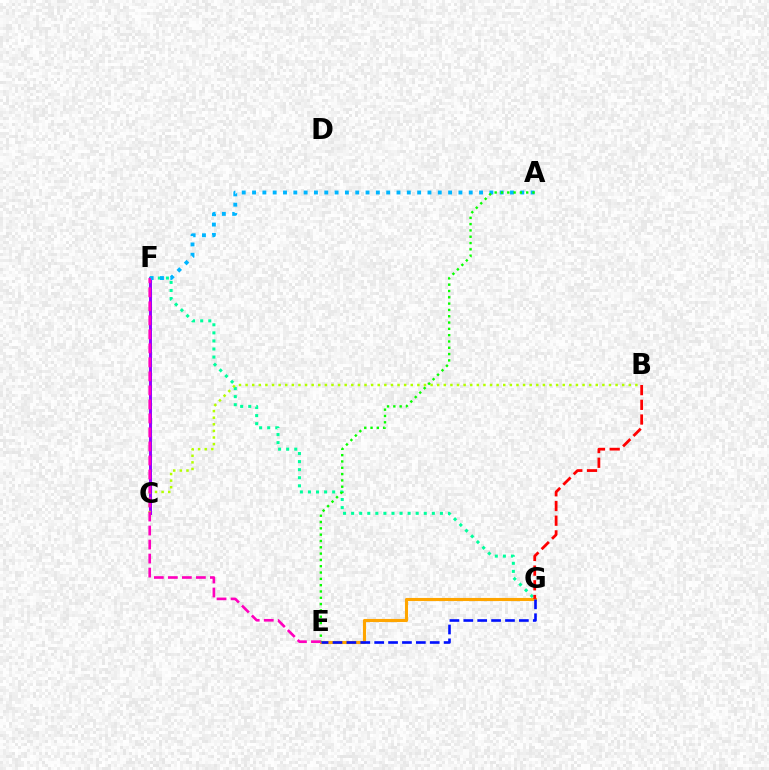{('C', 'F'): [{'color': '#9b00ff', 'line_style': 'solid', 'thickness': 2.14}], ('F', 'G'): [{'color': '#00ff9d', 'line_style': 'dotted', 'thickness': 2.19}], ('E', 'G'): [{'color': '#ffa500', 'line_style': 'solid', 'thickness': 2.24}, {'color': '#0010ff', 'line_style': 'dashed', 'thickness': 1.89}], ('A', 'F'): [{'color': '#00b5ff', 'line_style': 'dotted', 'thickness': 2.8}], ('B', 'C'): [{'color': '#b3ff00', 'line_style': 'dotted', 'thickness': 1.8}], ('A', 'E'): [{'color': '#08ff00', 'line_style': 'dotted', 'thickness': 1.71}], ('B', 'G'): [{'color': '#ff0000', 'line_style': 'dashed', 'thickness': 2.0}], ('E', 'F'): [{'color': '#ff00bd', 'line_style': 'dashed', 'thickness': 1.9}]}